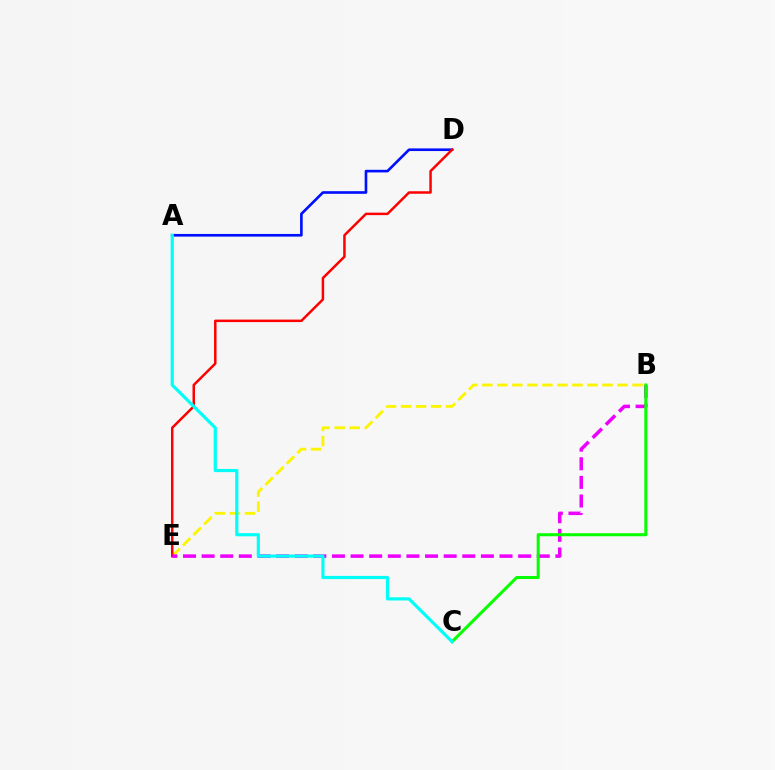{('A', 'D'): [{'color': '#0010ff', 'line_style': 'solid', 'thickness': 1.91}], ('B', 'E'): [{'color': '#fcf500', 'line_style': 'dashed', 'thickness': 2.04}, {'color': '#ee00ff', 'line_style': 'dashed', 'thickness': 2.53}], ('D', 'E'): [{'color': '#ff0000', 'line_style': 'solid', 'thickness': 1.79}], ('B', 'C'): [{'color': '#08ff00', 'line_style': 'solid', 'thickness': 2.19}], ('A', 'C'): [{'color': '#00fff6', 'line_style': 'solid', 'thickness': 2.29}]}